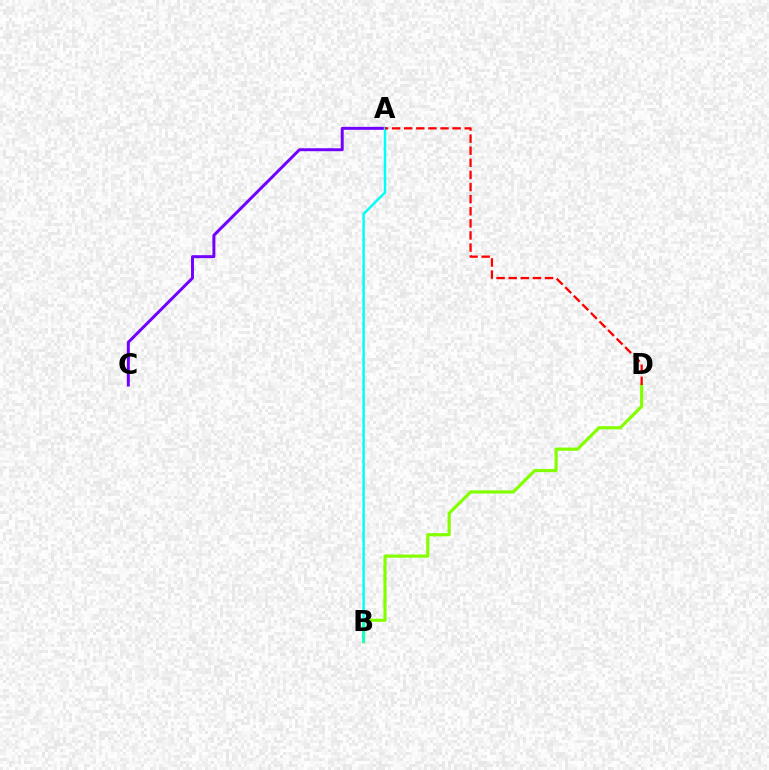{('B', 'D'): [{'color': '#84ff00', 'line_style': 'solid', 'thickness': 2.3}], ('A', 'C'): [{'color': '#7200ff', 'line_style': 'solid', 'thickness': 2.13}], ('A', 'B'): [{'color': '#00fff6', 'line_style': 'solid', 'thickness': 1.78}], ('A', 'D'): [{'color': '#ff0000', 'line_style': 'dashed', 'thickness': 1.64}]}